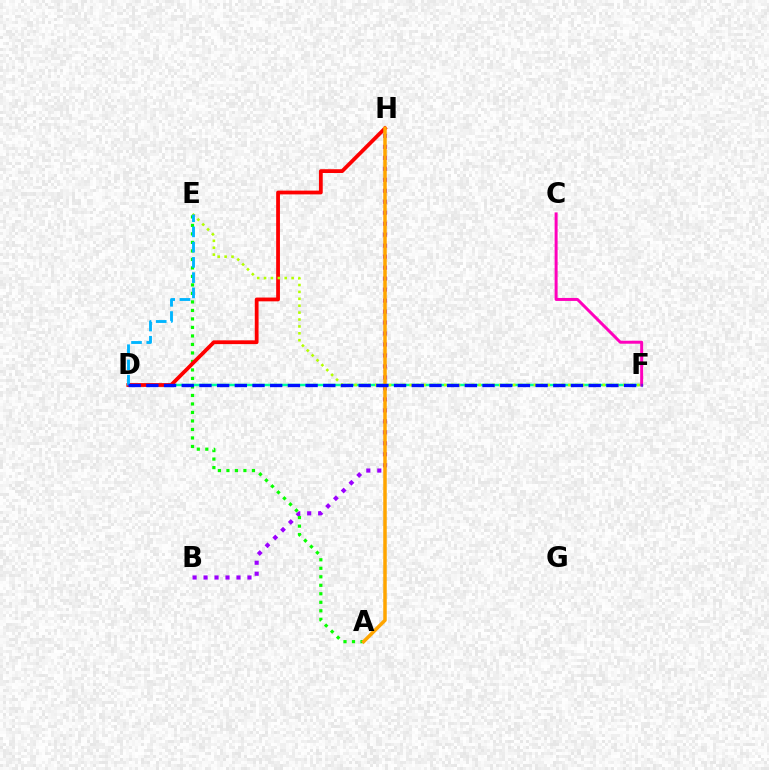{('D', 'F'): [{'color': '#00ff9d', 'line_style': 'solid', 'thickness': 1.79}, {'color': '#0010ff', 'line_style': 'dashed', 'thickness': 2.4}], ('B', 'H'): [{'color': '#9b00ff', 'line_style': 'dotted', 'thickness': 2.98}], ('A', 'E'): [{'color': '#08ff00', 'line_style': 'dotted', 'thickness': 2.31}], ('D', 'H'): [{'color': '#ff0000', 'line_style': 'solid', 'thickness': 2.72}], ('E', 'F'): [{'color': '#b3ff00', 'line_style': 'dotted', 'thickness': 1.87}], ('A', 'H'): [{'color': '#ffa500', 'line_style': 'solid', 'thickness': 2.52}], ('C', 'F'): [{'color': '#ff00bd', 'line_style': 'solid', 'thickness': 2.15}], ('D', 'E'): [{'color': '#00b5ff', 'line_style': 'dashed', 'thickness': 2.07}]}